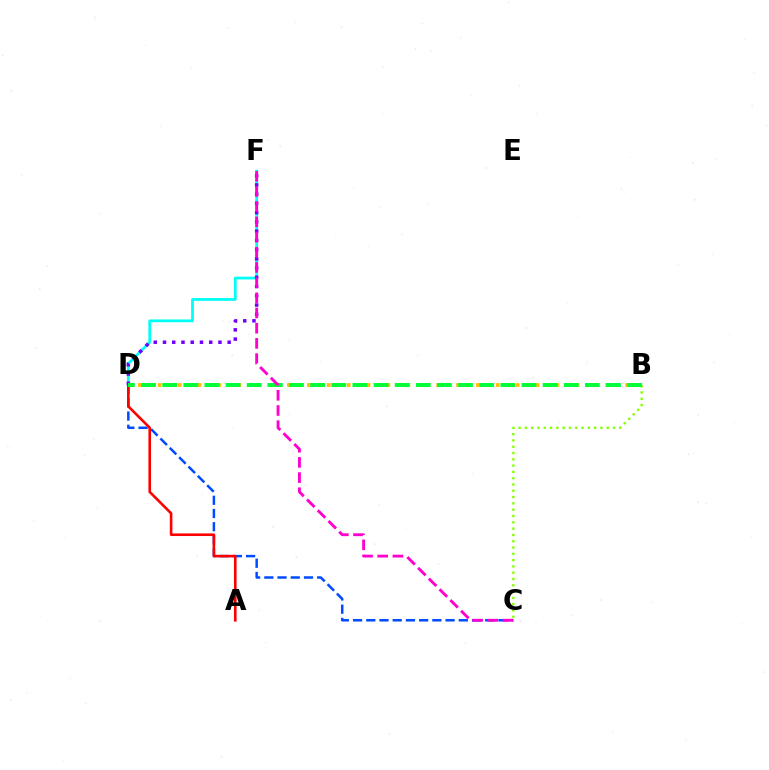{('D', 'F'): [{'color': '#00fff6', 'line_style': 'solid', 'thickness': 1.99}, {'color': '#7200ff', 'line_style': 'dotted', 'thickness': 2.51}], ('C', 'D'): [{'color': '#004bff', 'line_style': 'dashed', 'thickness': 1.8}], ('A', 'D'): [{'color': '#ff0000', 'line_style': 'solid', 'thickness': 1.88}], ('B', 'C'): [{'color': '#84ff00', 'line_style': 'dotted', 'thickness': 1.71}], ('B', 'D'): [{'color': '#ffbd00', 'line_style': 'dotted', 'thickness': 2.7}, {'color': '#00ff39', 'line_style': 'dashed', 'thickness': 2.87}], ('C', 'F'): [{'color': '#ff00cf', 'line_style': 'dashed', 'thickness': 2.06}]}